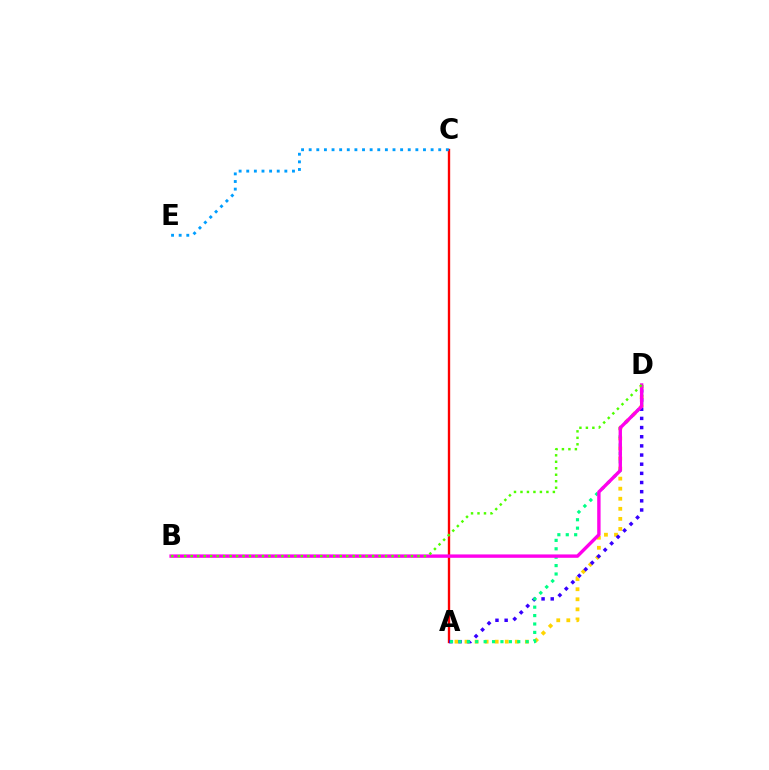{('A', 'C'): [{'color': '#ff0000', 'line_style': 'solid', 'thickness': 1.7}], ('A', 'D'): [{'color': '#ffd500', 'line_style': 'dotted', 'thickness': 2.73}, {'color': '#3700ff', 'line_style': 'dotted', 'thickness': 2.49}, {'color': '#00ff86', 'line_style': 'dotted', 'thickness': 2.28}], ('C', 'E'): [{'color': '#009eff', 'line_style': 'dotted', 'thickness': 2.07}], ('B', 'D'): [{'color': '#ff00ed', 'line_style': 'solid', 'thickness': 2.44}, {'color': '#4fff00', 'line_style': 'dotted', 'thickness': 1.76}]}